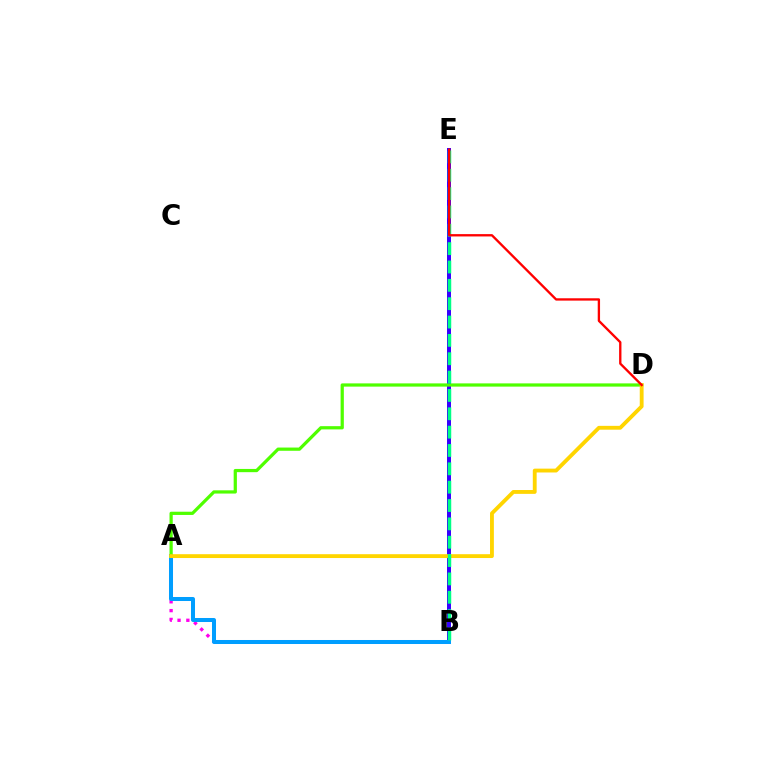{('A', 'B'): [{'color': '#ff00ed', 'line_style': 'dotted', 'thickness': 2.39}, {'color': '#009eff', 'line_style': 'solid', 'thickness': 2.89}], ('B', 'E'): [{'color': '#3700ff', 'line_style': 'solid', 'thickness': 2.87}, {'color': '#00ff86', 'line_style': 'dashed', 'thickness': 2.49}], ('A', 'D'): [{'color': '#4fff00', 'line_style': 'solid', 'thickness': 2.33}, {'color': '#ffd500', 'line_style': 'solid', 'thickness': 2.77}], ('D', 'E'): [{'color': '#ff0000', 'line_style': 'solid', 'thickness': 1.68}]}